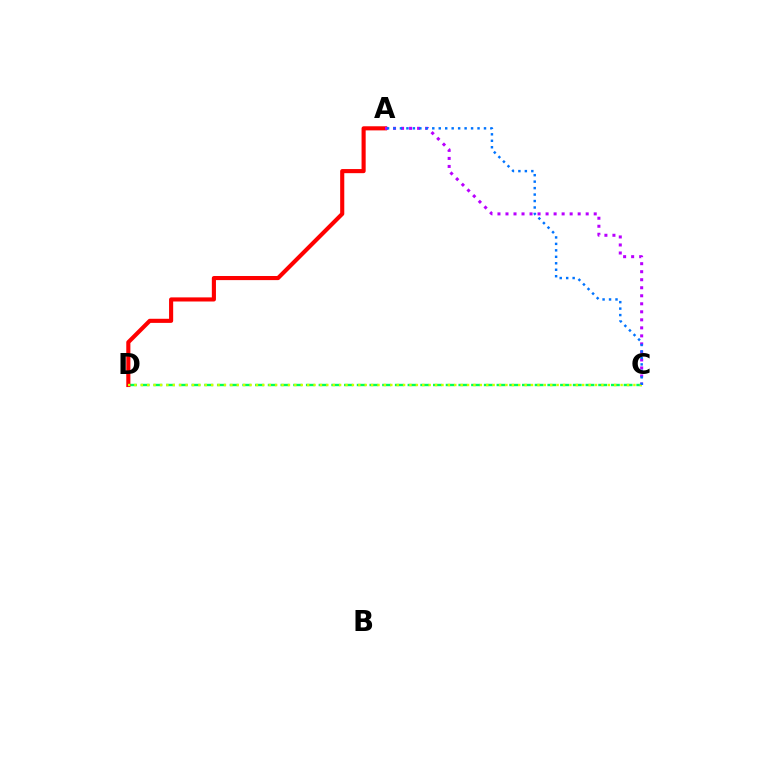{('C', 'D'): [{'color': '#00ff5c', 'line_style': 'dashed', 'thickness': 1.73}, {'color': '#d1ff00', 'line_style': 'dotted', 'thickness': 1.74}], ('A', 'D'): [{'color': '#ff0000', 'line_style': 'solid', 'thickness': 2.96}], ('A', 'C'): [{'color': '#b900ff', 'line_style': 'dotted', 'thickness': 2.18}, {'color': '#0074ff', 'line_style': 'dotted', 'thickness': 1.76}]}